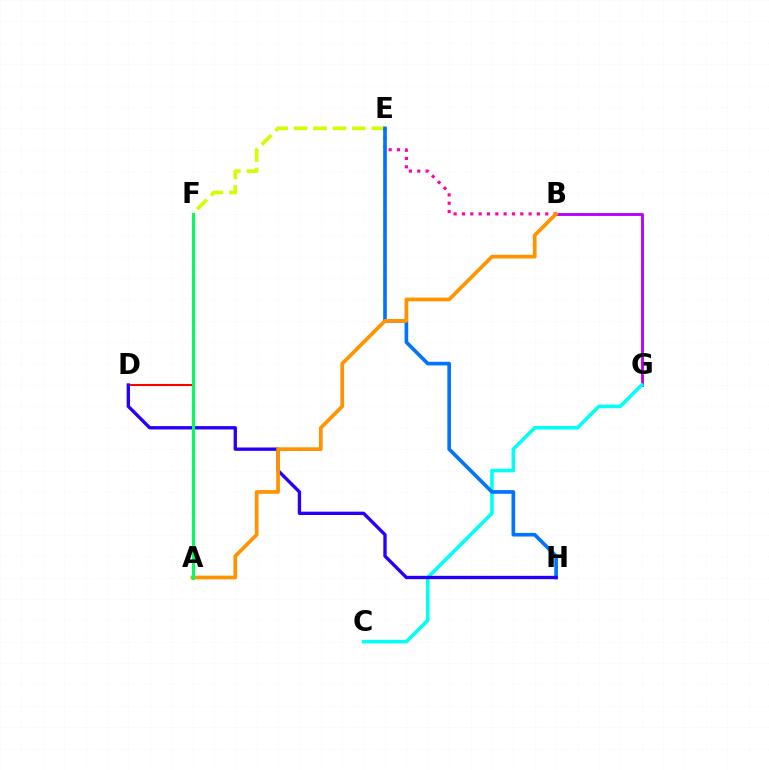{('B', 'G'): [{'color': '#b900ff', 'line_style': 'solid', 'thickness': 2.07}], ('E', 'F'): [{'color': '#d1ff00', 'line_style': 'dashed', 'thickness': 2.63}], ('A', 'D'): [{'color': '#ff0000', 'line_style': 'solid', 'thickness': 1.51}], ('C', 'G'): [{'color': '#00fff6', 'line_style': 'solid', 'thickness': 2.57}], ('B', 'E'): [{'color': '#ff00ac', 'line_style': 'dotted', 'thickness': 2.26}], ('E', 'H'): [{'color': '#0074ff', 'line_style': 'solid', 'thickness': 2.62}], ('D', 'H'): [{'color': '#2500ff', 'line_style': 'solid', 'thickness': 2.41}], ('A', 'B'): [{'color': '#ff9400', 'line_style': 'solid', 'thickness': 2.68}], ('A', 'F'): [{'color': '#3dff00', 'line_style': 'dotted', 'thickness': 1.5}, {'color': '#00ff5c', 'line_style': 'solid', 'thickness': 2.17}]}